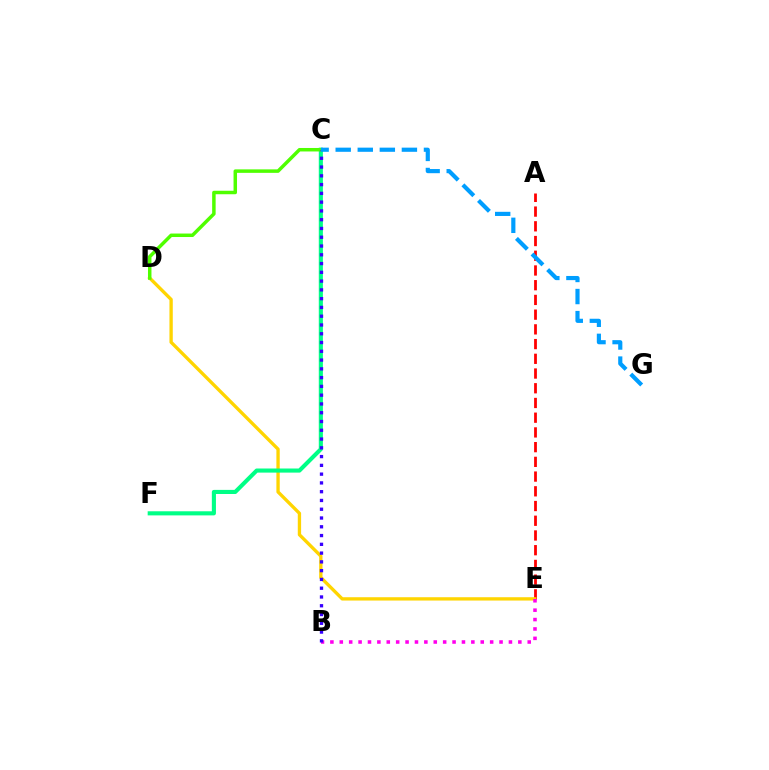{('A', 'E'): [{'color': '#ff0000', 'line_style': 'dashed', 'thickness': 2.0}], ('D', 'E'): [{'color': '#ffd500', 'line_style': 'solid', 'thickness': 2.4}], ('C', 'F'): [{'color': '#00ff86', 'line_style': 'solid', 'thickness': 2.96}], ('B', 'E'): [{'color': '#ff00ed', 'line_style': 'dotted', 'thickness': 2.55}], ('C', 'D'): [{'color': '#4fff00', 'line_style': 'solid', 'thickness': 2.51}], ('B', 'C'): [{'color': '#3700ff', 'line_style': 'dotted', 'thickness': 2.38}], ('C', 'G'): [{'color': '#009eff', 'line_style': 'dashed', 'thickness': 3.0}]}